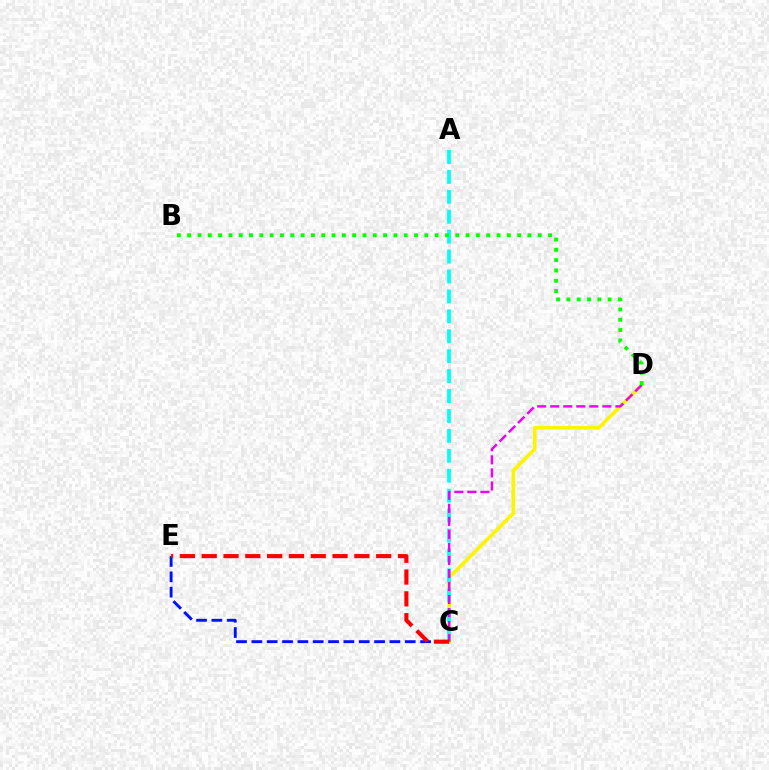{('C', 'D'): [{'color': '#fcf500', 'line_style': 'solid', 'thickness': 2.62}, {'color': '#ee00ff', 'line_style': 'dashed', 'thickness': 1.77}], ('C', 'E'): [{'color': '#0010ff', 'line_style': 'dashed', 'thickness': 2.08}, {'color': '#ff0000', 'line_style': 'dashed', 'thickness': 2.96}], ('A', 'C'): [{'color': '#00fff6', 'line_style': 'dashed', 'thickness': 2.71}], ('B', 'D'): [{'color': '#08ff00', 'line_style': 'dotted', 'thickness': 2.8}]}